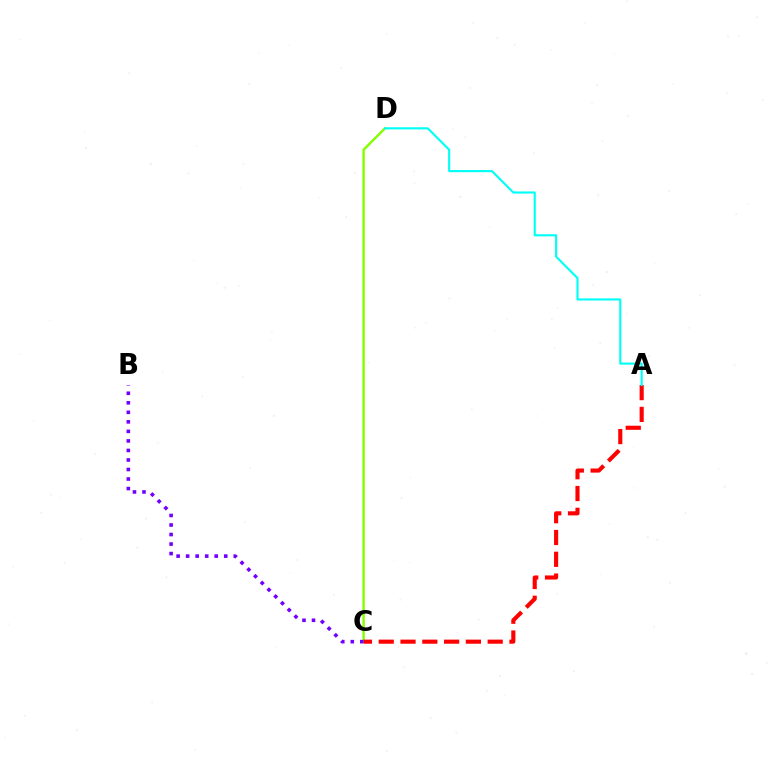{('C', 'D'): [{'color': '#84ff00', 'line_style': 'solid', 'thickness': 1.74}], ('A', 'C'): [{'color': '#ff0000', 'line_style': 'dashed', 'thickness': 2.96}], ('A', 'D'): [{'color': '#00fff6', 'line_style': 'solid', 'thickness': 1.54}], ('B', 'C'): [{'color': '#7200ff', 'line_style': 'dotted', 'thickness': 2.59}]}